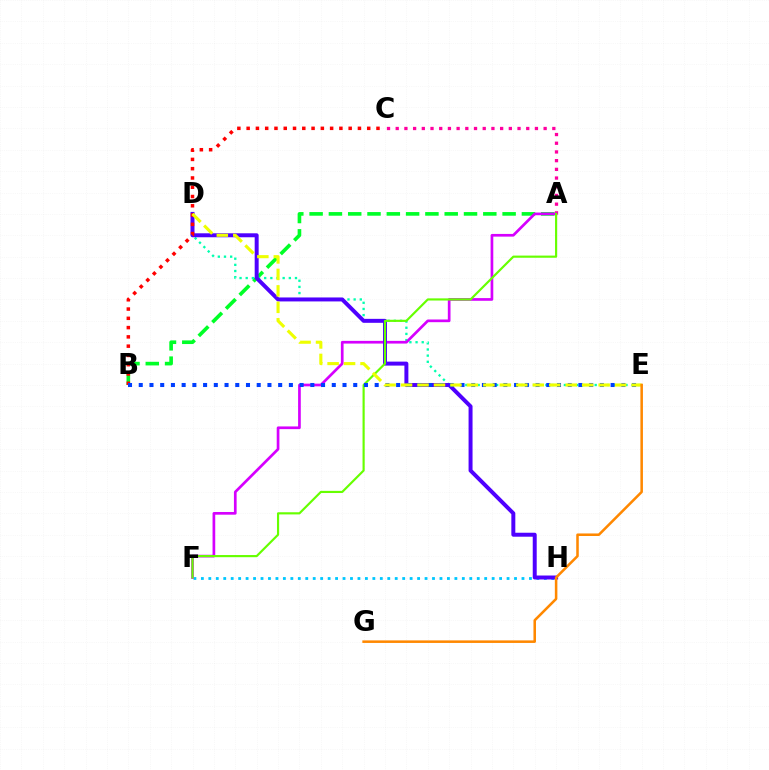{('F', 'H'): [{'color': '#00c7ff', 'line_style': 'dotted', 'thickness': 2.03}], ('A', 'B'): [{'color': '#00ff27', 'line_style': 'dashed', 'thickness': 2.62}], ('D', 'E'): [{'color': '#00ffaf', 'line_style': 'dotted', 'thickness': 1.67}, {'color': '#eeff00', 'line_style': 'dashed', 'thickness': 2.24}], ('A', 'C'): [{'color': '#ff00a0', 'line_style': 'dotted', 'thickness': 2.36}], ('A', 'F'): [{'color': '#d600ff', 'line_style': 'solid', 'thickness': 1.94}, {'color': '#66ff00', 'line_style': 'solid', 'thickness': 1.56}], ('D', 'H'): [{'color': '#4f00ff', 'line_style': 'solid', 'thickness': 2.86}], ('B', 'C'): [{'color': '#ff0000', 'line_style': 'dotted', 'thickness': 2.52}], ('B', 'E'): [{'color': '#003fff', 'line_style': 'dotted', 'thickness': 2.91}], ('E', 'G'): [{'color': '#ff8800', 'line_style': 'solid', 'thickness': 1.83}]}